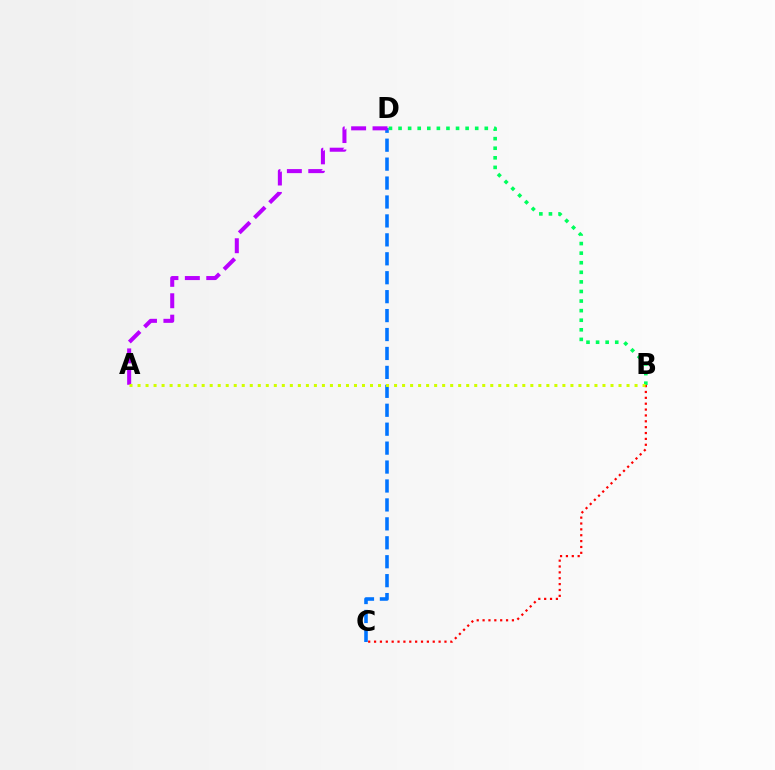{('C', 'D'): [{'color': '#0074ff', 'line_style': 'dashed', 'thickness': 2.57}], ('A', 'D'): [{'color': '#b900ff', 'line_style': 'dashed', 'thickness': 2.91}], ('B', 'C'): [{'color': '#ff0000', 'line_style': 'dotted', 'thickness': 1.59}], ('B', 'D'): [{'color': '#00ff5c', 'line_style': 'dotted', 'thickness': 2.6}], ('A', 'B'): [{'color': '#d1ff00', 'line_style': 'dotted', 'thickness': 2.18}]}